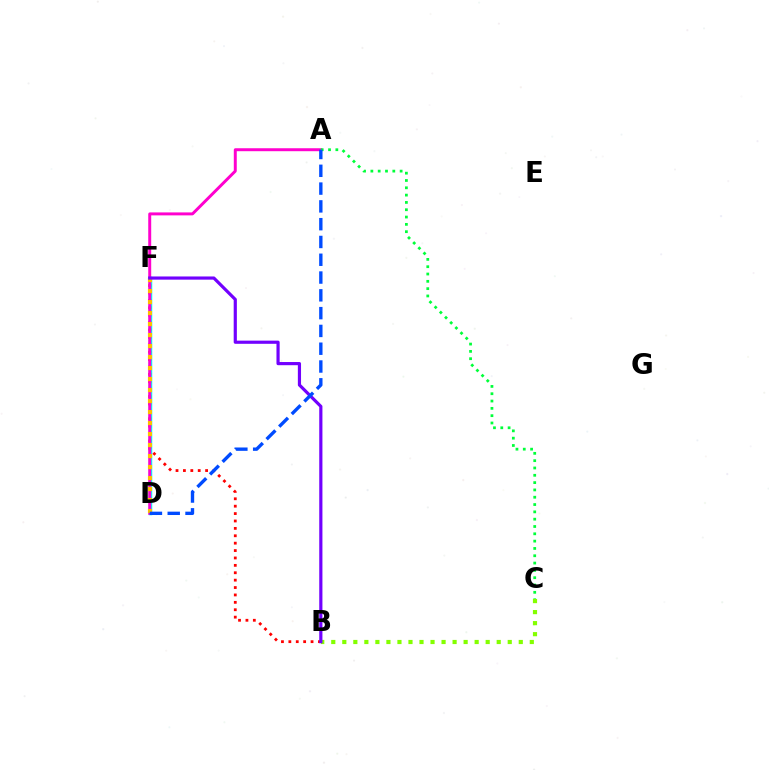{('D', 'F'): [{'color': '#00fff6', 'line_style': 'solid', 'thickness': 2.51}, {'color': '#ffbd00', 'line_style': 'dotted', 'thickness': 2.99}], ('B', 'F'): [{'color': '#ff0000', 'line_style': 'dotted', 'thickness': 2.01}, {'color': '#7200ff', 'line_style': 'solid', 'thickness': 2.29}], ('B', 'C'): [{'color': '#84ff00', 'line_style': 'dotted', 'thickness': 3.0}], ('A', 'D'): [{'color': '#ff00cf', 'line_style': 'solid', 'thickness': 2.13}, {'color': '#004bff', 'line_style': 'dashed', 'thickness': 2.42}], ('A', 'C'): [{'color': '#00ff39', 'line_style': 'dotted', 'thickness': 1.99}]}